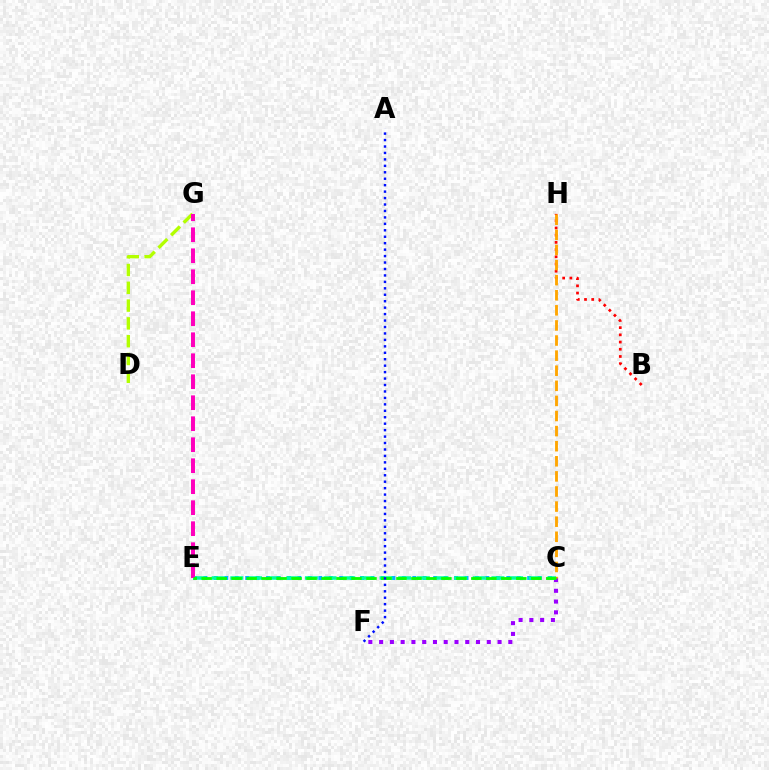{('C', 'F'): [{'color': '#9b00ff', 'line_style': 'dotted', 'thickness': 2.92}], ('D', 'G'): [{'color': '#b3ff00', 'line_style': 'dashed', 'thickness': 2.42}], ('B', 'H'): [{'color': '#ff0000', 'line_style': 'dotted', 'thickness': 1.96}], ('C', 'E'): [{'color': '#00b5ff', 'line_style': 'dotted', 'thickness': 2.84}, {'color': '#00ff9d', 'line_style': 'dashed', 'thickness': 2.53}, {'color': '#08ff00', 'line_style': 'dashed', 'thickness': 2.04}], ('E', 'G'): [{'color': '#ff00bd', 'line_style': 'dashed', 'thickness': 2.85}], ('C', 'H'): [{'color': '#ffa500', 'line_style': 'dashed', 'thickness': 2.05}], ('A', 'F'): [{'color': '#0010ff', 'line_style': 'dotted', 'thickness': 1.75}]}